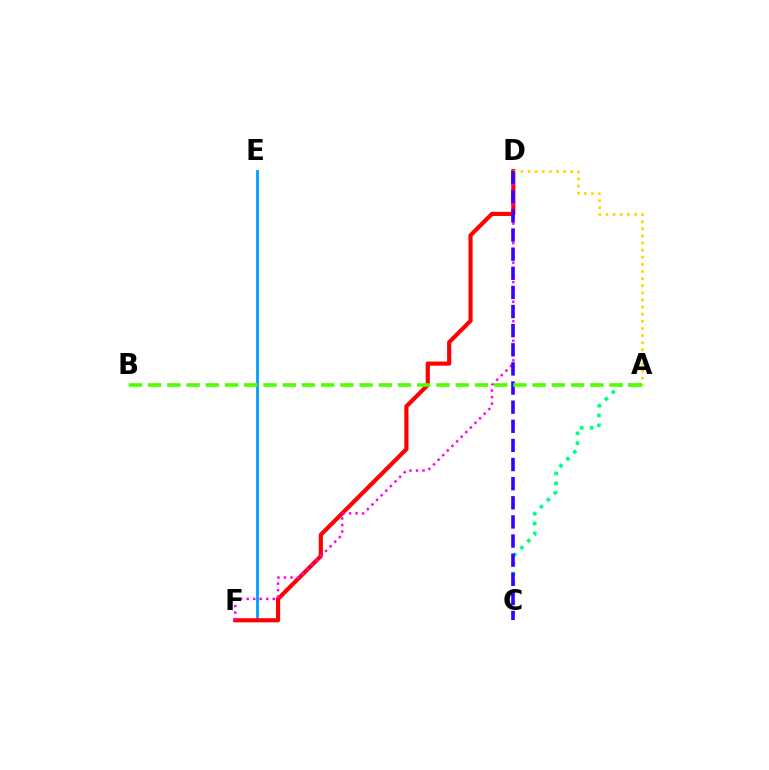{('A', 'C'): [{'color': '#00ff86', 'line_style': 'dotted', 'thickness': 2.67}], ('E', 'F'): [{'color': '#009eff', 'line_style': 'solid', 'thickness': 2.0}], ('D', 'F'): [{'color': '#ff0000', 'line_style': 'solid', 'thickness': 2.98}, {'color': '#ff00ed', 'line_style': 'dotted', 'thickness': 1.77}], ('A', 'D'): [{'color': '#ffd500', 'line_style': 'dotted', 'thickness': 1.93}], ('C', 'D'): [{'color': '#3700ff', 'line_style': 'dashed', 'thickness': 2.6}], ('A', 'B'): [{'color': '#4fff00', 'line_style': 'dashed', 'thickness': 2.61}]}